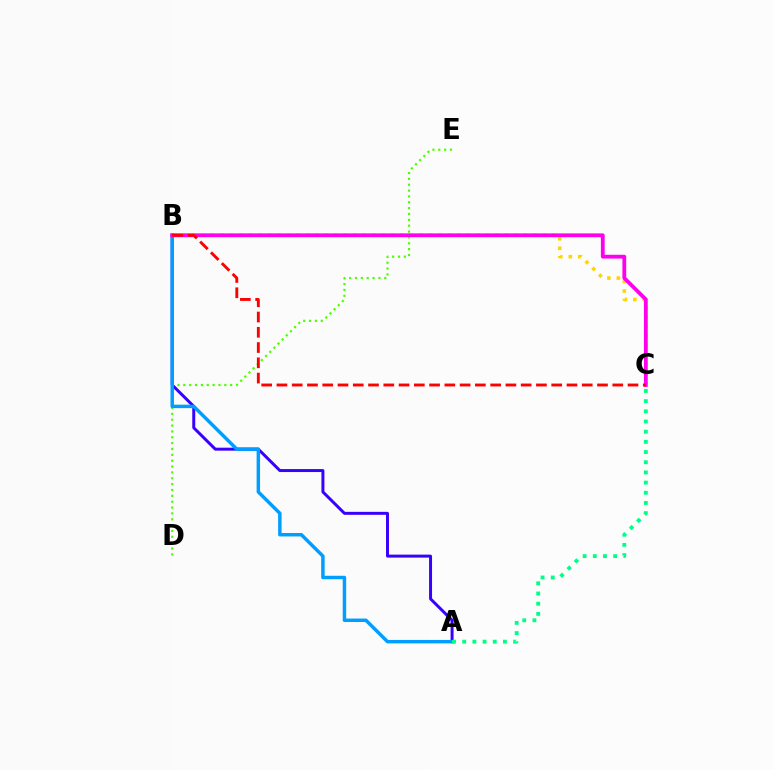{('A', 'B'): [{'color': '#3700ff', 'line_style': 'solid', 'thickness': 2.14}, {'color': '#009eff', 'line_style': 'solid', 'thickness': 2.49}], ('D', 'E'): [{'color': '#4fff00', 'line_style': 'dotted', 'thickness': 1.59}], ('B', 'C'): [{'color': '#ffd500', 'line_style': 'dotted', 'thickness': 2.57}, {'color': '#ff00ed', 'line_style': 'solid', 'thickness': 2.73}, {'color': '#ff0000', 'line_style': 'dashed', 'thickness': 2.07}], ('A', 'C'): [{'color': '#00ff86', 'line_style': 'dotted', 'thickness': 2.77}]}